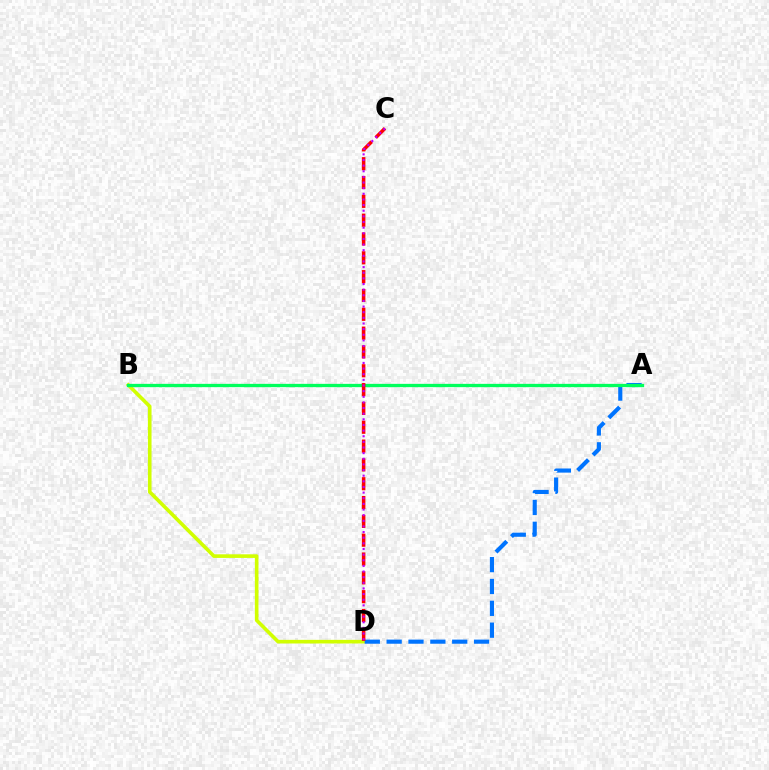{('B', 'D'): [{'color': '#d1ff00', 'line_style': 'solid', 'thickness': 2.61}], ('A', 'D'): [{'color': '#0074ff', 'line_style': 'dashed', 'thickness': 2.97}], ('A', 'B'): [{'color': '#00ff5c', 'line_style': 'solid', 'thickness': 2.37}], ('C', 'D'): [{'color': '#ff0000', 'line_style': 'dashed', 'thickness': 2.56}, {'color': '#b900ff', 'line_style': 'dotted', 'thickness': 1.53}]}